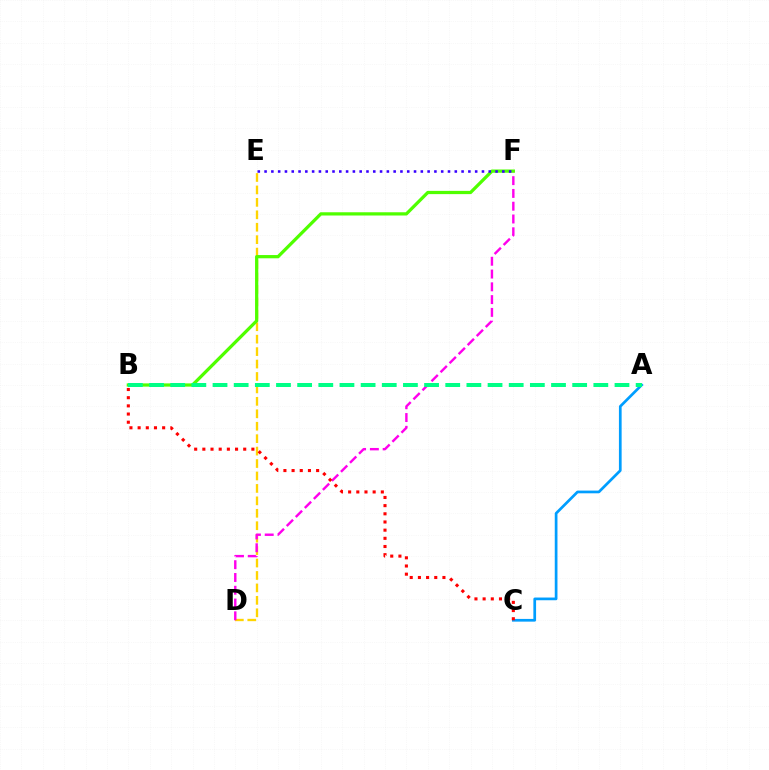{('D', 'E'): [{'color': '#ffd500', 'line_style': 'dashed', 'thickness': 1.69}], ('D', 'F'): [{'color': '#ff00ed', 'line_style': 'dashed', 'thickness': 1.74}], ('A', 'C'): [{'color': '#009eff', 'line_style': 'solid', 'thickness': 1.95}], ('B', 'F'): [{'color': '#4fff00', 'line_style': 'solid', 'thickness': 2.33}], ('A', 'B'): [{'color': '#00ff86', 'line_style': 'dashed', 'thickness': 2.87}], ('E', 'F'): [{'color': '#3700ff', 'line_style': 'dotted', 'thickness': 1.85}], ('B', 'C'): [{'color': '#ff0000', 'line_style': 'dotted', 'thickness': 2.22}]}